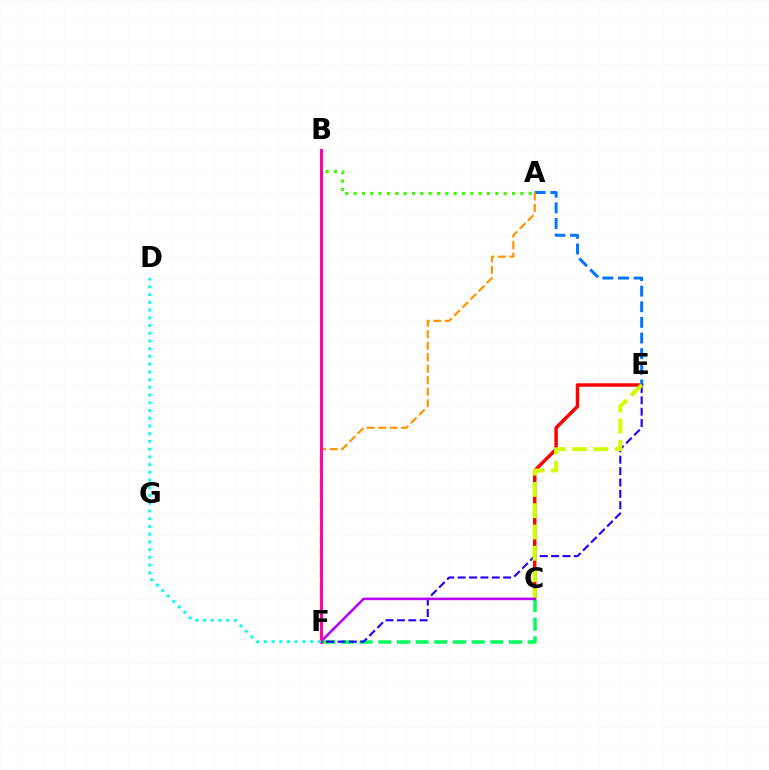{('C', 'E'): [{'color': '#ff0000', 'line_style': 'solid', 'thickness': 2.5}, {'color': '#d1ff00', 'line_style': 'dashed', 'thickness': 2.89}], ('C', 'F'): [{'color': '#00ff5c', 'line_style': 'dashed', 'thickness': 2.54}, {'color': '#b900ff', 'line_style': 'solid', 'thickness': 1.83}], ('E', 'F'): [{'color': '#2500ff', 'line_style': 'dashed', 'thickness': 1.54}], ('A', 'E'): [{'color': '#0074ff', 'line_style': 'dashed', 'thickness': 2.12}], ('A', 'F'): [{'color': '#ff9400', 'line_style': 'dashed', 'thickness': 1.56}], ('A', 'B'): [{'color': '#3dff00', 'line_style': 'dotted', 'thickness': 2.27}], ('B', 'F'): [{'color': '#ff00ac', 'line_style': 'solid', 'thickness': 2.14}], ('D', 'F'): [{'color': '#00fff6', 'line_style': 'dotted', 'thickness': 2.1}]}